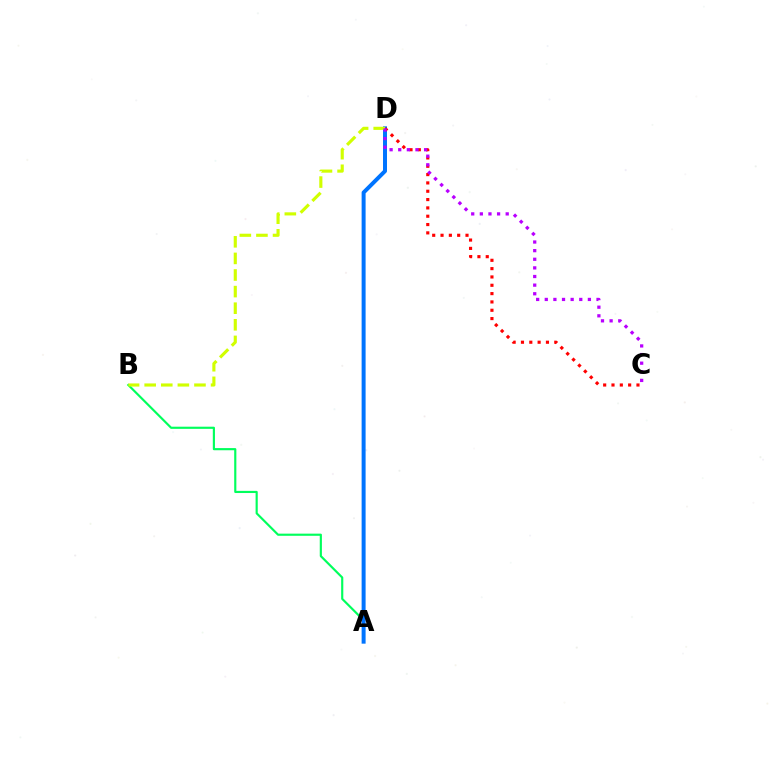{('A', 'B'): [{'color': '#00ff5c', 'line_style': 'solid', 'thickness': 1.55}], ('A', 'D'): [{'color': '#0074ff', 'line_style': 'solid', 'thickness': 2.87}], ('C', 'D'): [{'color': '#ff0000', 'line_style': 'dotted', 'thickness': 2.26}, {'color': '#b900ff', 'line_style': 'dotted', 'thickness': 2.34}], ('B', 'D'): [{'color': '#d1ff00', 'line_style': 'dashed', 'thickness': 2.25}]}